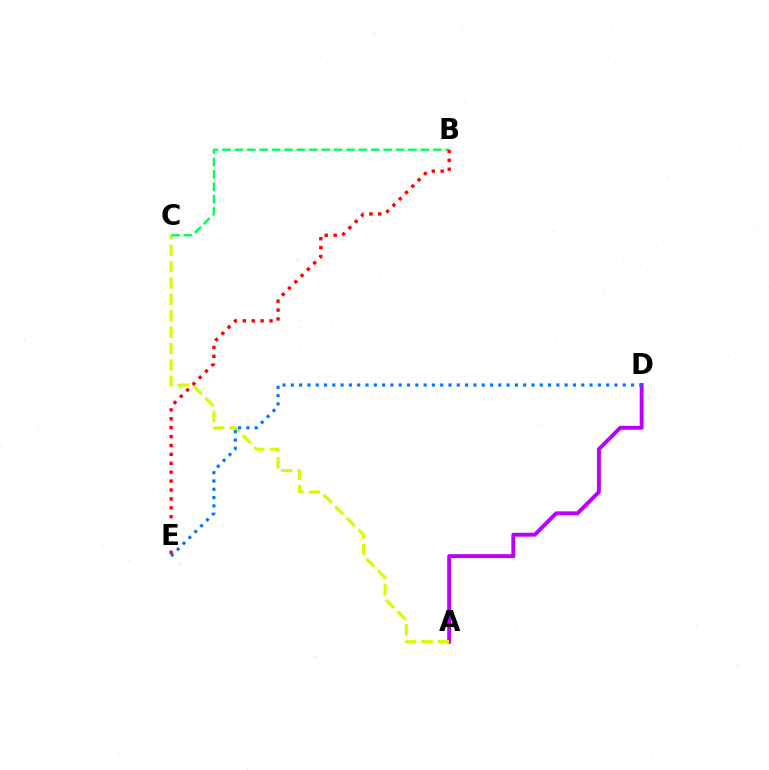{('A', 'D'): [{'color': '#b900ff', 'line_style': 'solid', 'thickness': 2.82}], ('A', 'C'): [{'color': '#d1ff00', 'line_style': 'dashed', 'thickness': 2.22}], ('D', 'E'): [{'color': '#0074ff', 'line_style': 'dotted', 'thickness': 2.25}], ('B', 'C'): [{'color': '#00ff5c', 'line_style': 'dashed', 'thickness': 1.69}], ('B', 'E'): [{'color': '#ff0000', 'line_style': 'dotted', 'thickness': 2.42}]}